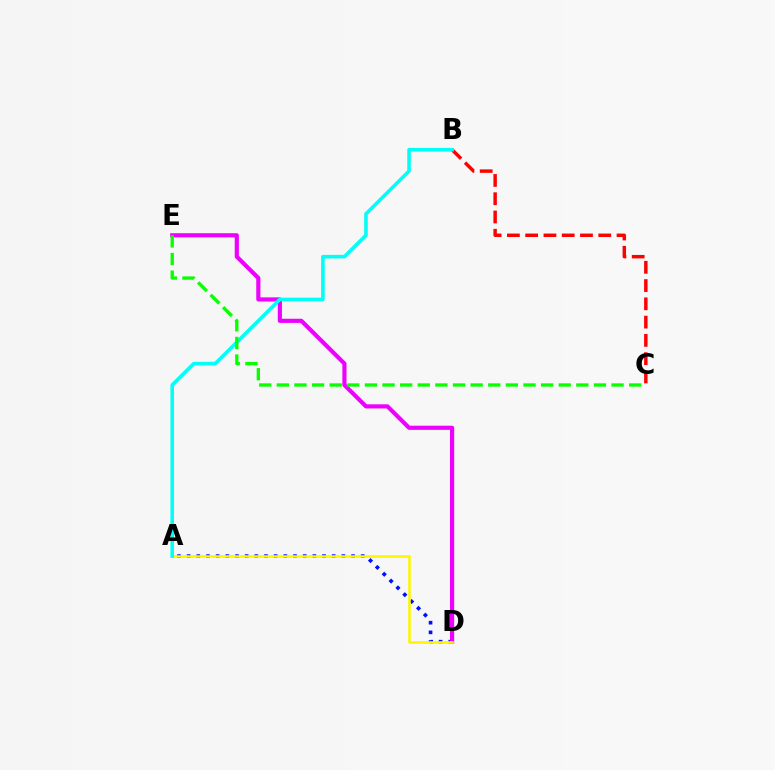{('A', 'D'): [{'color': '#0010ff', 'line_style': 'dotted', 'thickness': 2.63}, {'color': '#fcf500', 'line_style': 'solid', 'thickness': 1.83}], ('D', 'E'): [{'color': '#ee00ff', 'line_style': 'solid', 'thickness': 2.99}], ('B', 'C'): [{'color': '#ff0000', 'line_style': 'dashed', 'thickness': 2.48}], ('A', 'B'): [{'color': '#00fff6', 'line_style': 'solid', 'thickness': 2.58}], ('C', 'E'): [{'color': '#08ff00', 'line_style': 'dashed', 'thickness': 2.39}]}